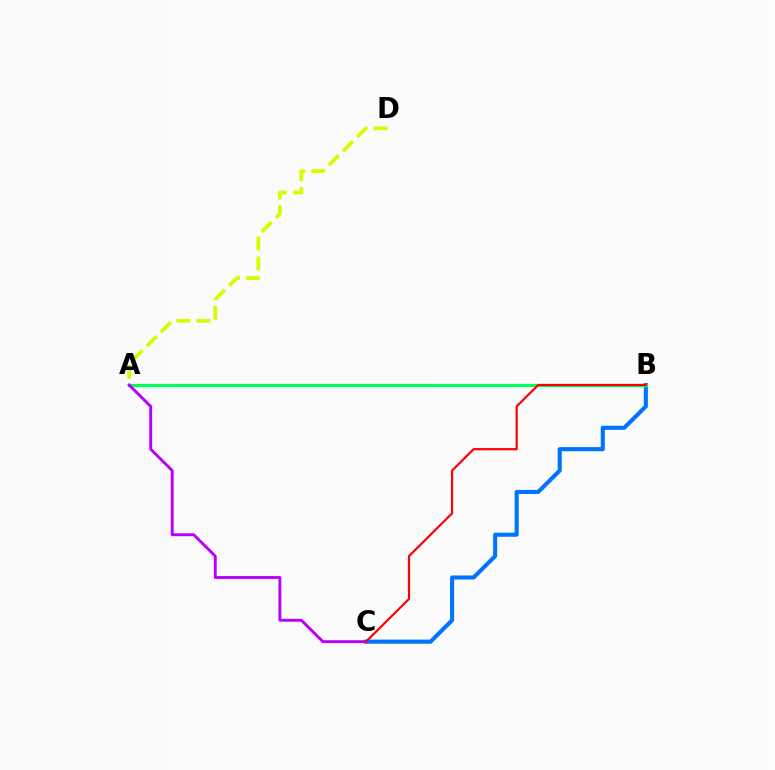{('B', 'C'): [{'color': '#0074ff', 'line_style': 'solid', 'thickness': 2.95}, {'color': '#ff0000', 'line_style': 'solid', 'thickness': 1.58}], ('A', 'B'): [{'color': '#00ff5c', 'line_style': 'solid', 'thickness': 2.32}], ('A', 'D'): [{'color': '#d1ff00', 'line_style': 'dashed', 'thickness': 2.71}], ('A', 'C'): [{'color': '#b900ff', 'line_style': 'solid', 'thickness': 2.09}]}